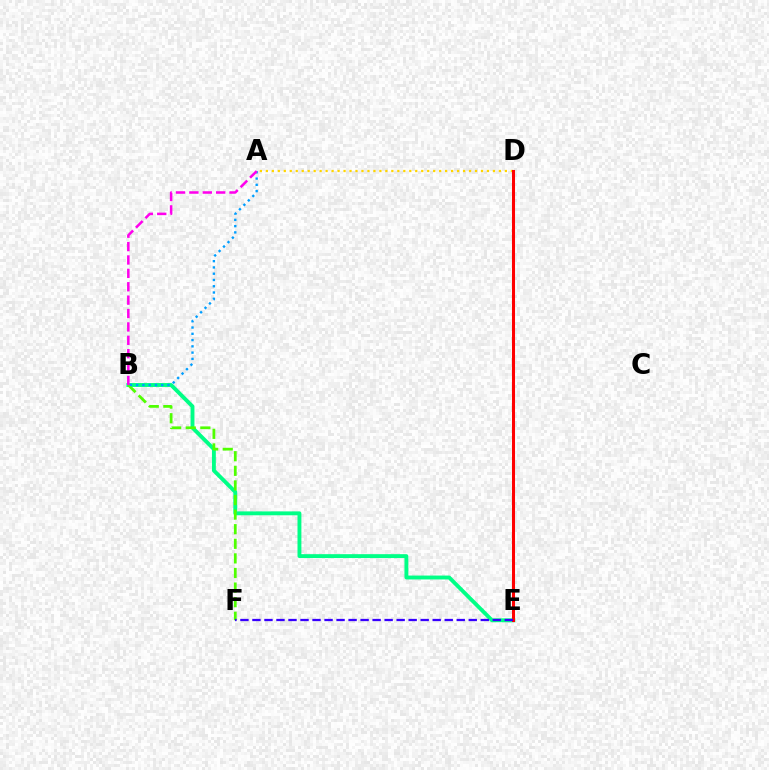{('B', 'E'): [{'color': '#00ff86', 'line_style': 'solid', 'thickness': 2.79}], ('A', 'D'): [{'color': '#ffd500', 'line_style': 'dotted', 'thickness': 1.62}], ('B', 'F'): [{'color': '#4fff00', 'line_style': 'dashed', 'thickness': 1.98}], ('D', 'E'): [{'color': '#ff0000', 'line_style': 'solid', 'thickness': 2.19}], ('A', 'B'): [{'color': '#009eff', 'line_style': 'dotted', 'thickness': 1.7}, {'color': '#ff00ed', 'line_style': 'dashed', 'thickness': 1.82}], ('E', 'F'): [{'color': '#3700ff', 'line_style': 'dashed', 'thickness': 1.63}]}